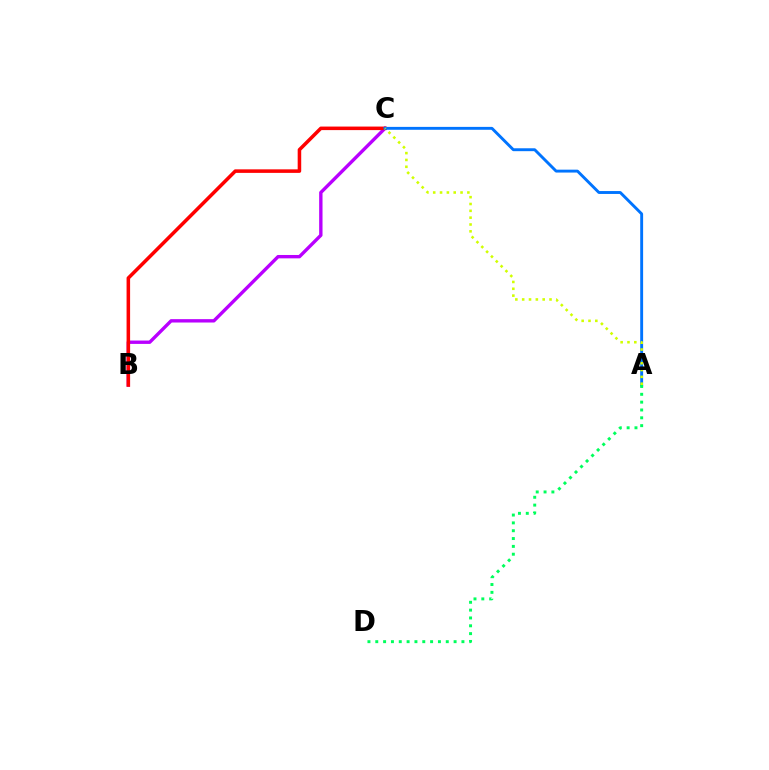{('B', 'C'): [{'color': '#b900ff', 'line_style': 'solid', 'thickness': 2.43}, {'color': '#ff0000', 'line_style': 'solid', 'thickness': 2.55}], ('A', 'C'): [{'color': '#0074ff', 'line_style': 'solid', 'thickness': 2.08}, {'color': '#d1ff00', 'line_style': 'dotted', 'thickness': 1.86}], ('A', 'D'): [{'color': '#00ff5c', 'line_style': 'dotted', 'thickness': 2.13}]}